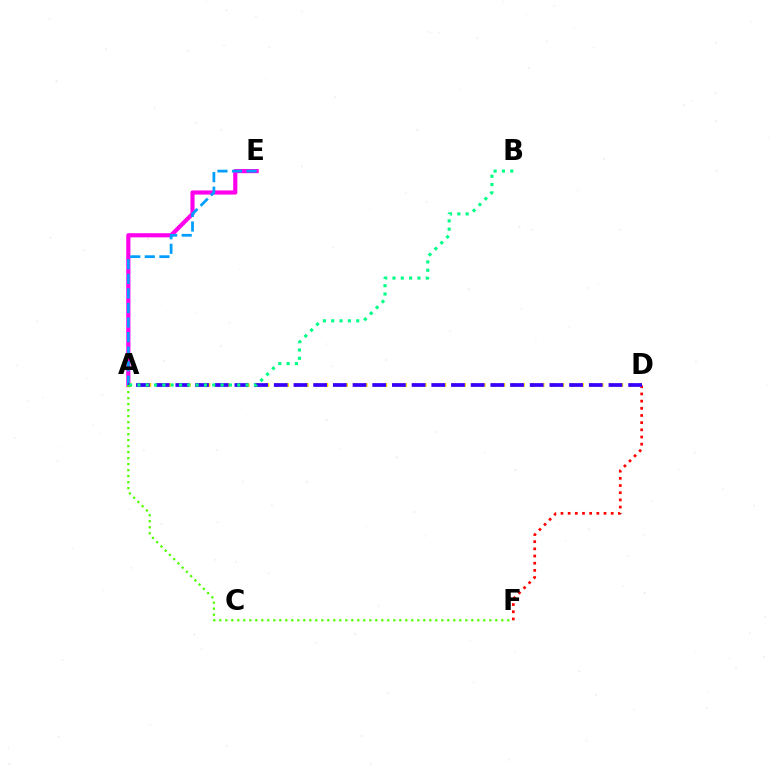{('A', 'E'): [{'color': '#ff00ed', 'line_style': 'solid', 'thickness': 2.99}, {'color': '#009eff', 'line_style': 'dashed', 'thickness': 1.98}], ('D', 'F'): [{'color': '#ff0000', 'line_style': 'dotted', 'thickness': 1.95}], ('A', 'D'): [{'color': '#ffd500', 'line_style': 'dotted', 'thickness': 2.67}, {'color': '#3700ff', 'line_style': 'dashed', 'thickness': 2.67}], ('A', 'F'): [{'color': '#4fff00', 'line_style': 'dotted', 'thickness': 1.63}], ('A', 'B'): [{'color': '#00ff86', 'line_style': 'dotted', 'thickness': 2.26}]}